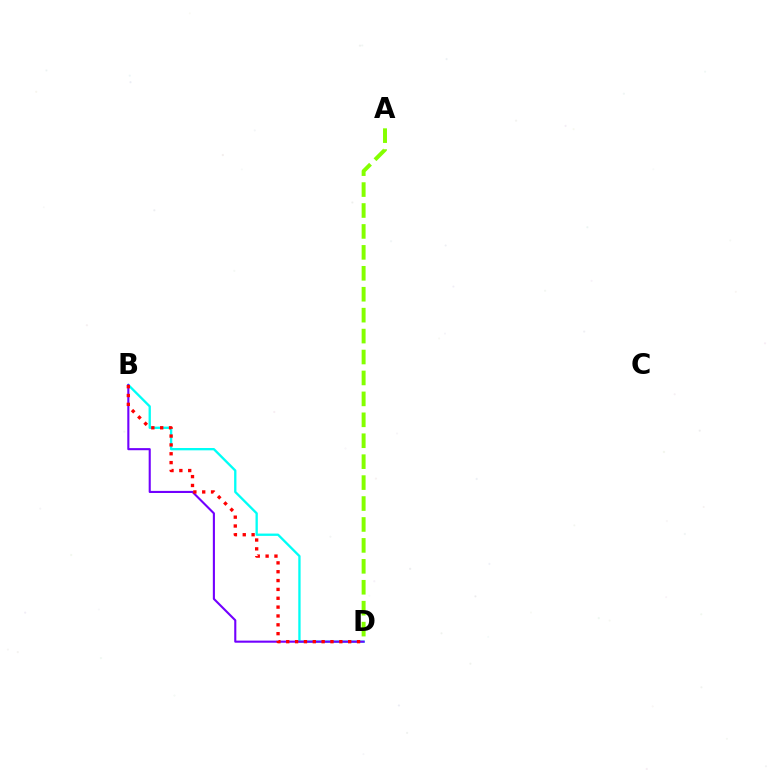{('B', 'D'): [{'color': '#00fff6', 'line_style': 'solid', 'thickness': 1.67}, {'color': '#7200ff', 'line_style': 'solid', 'thickness': 1.51}, {'color': '#ff0000', 'line_style': 'dotted', 'thickness': 2.4}], ('A', 'D'): [{'color': '#84ff00', 'line_style': 'dashed', 'thickness': 2.84}]}